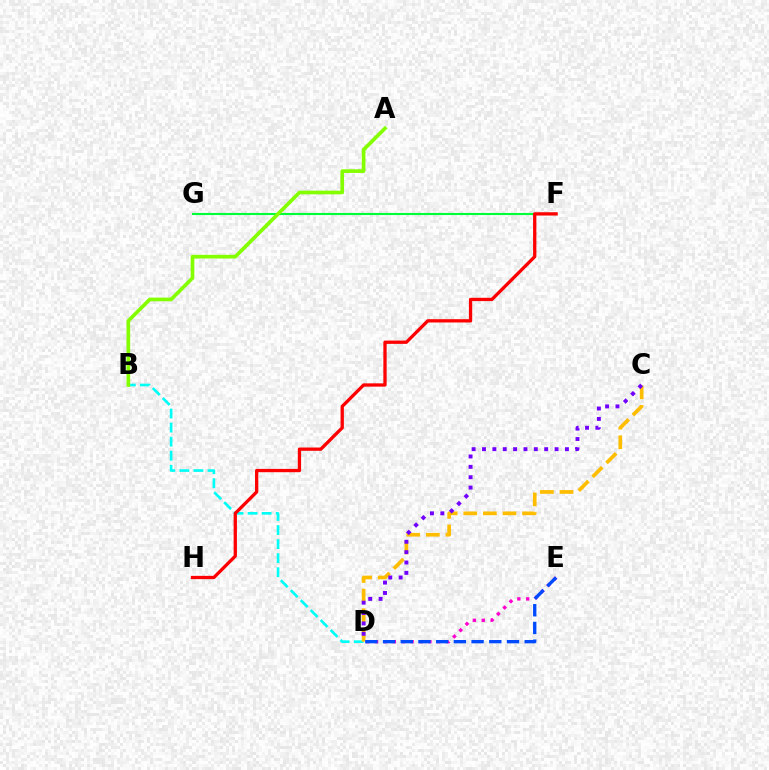{('F', 'G'): [{'color': '#00ff39', 'line_style': 'solid', 'thickness': 1.52}], ('B', 'D'): [{'color': '#00fff6', 'line_style': 'dashed', 'thickness': 1.91}], ('C', 'D'): [{'color': '#ffbd00', 'line_style': 'dashed', 'thickness': 2.66}, {'color': '#7200ff', 'line_style': 'dotted', 'thickness': 2.82}], ('A', 'B'): [{'color': '#84ff00', 'line_style': 'solid', 'thickness': 2.64}], ('F', 'H'): [{'color': '#ff0000', 'line_style': 'solid', 'thickness': 2.37}], ('D', 'E'): [{'color': '#ff00cf', 'line_style': 'dotted', 'thickness': 2.42}, {'color': '#004bff', 'line_style': 'dashed', 'thickness': 2.41}]}